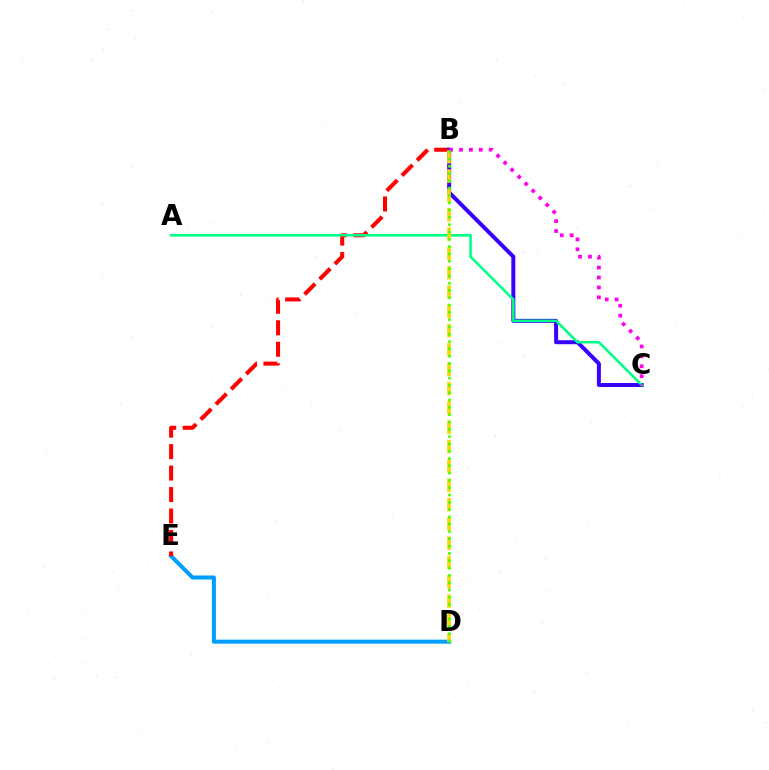{('D', 'E'): [{'color': '#009eff', 'line_style': 'solid', 'thickness': 2.89}], ('B', 'E'): [{'color': '#ff0000', 'line_style': 'dashed', 'thickness': 2.92}], ('B', 'C'): [{'color': '#3700ff', 'line_style': 'solid', 'thickness': 2.86}, {'color': '#ff00ed', 'line_style': 'dotted', 'thickness': 2.69}], ('A', 'C'): [{'color': '#00ff86', 'line_style': 'solid', 'thickness': 1.84}], ('B', 'D'): [{'color': '#ffd500', 'line_style': 'dashed', 'thickness': 2.62}, {'color': '#4fff00', 'line_style': 'dotted', 'thickness': 1.98}]}